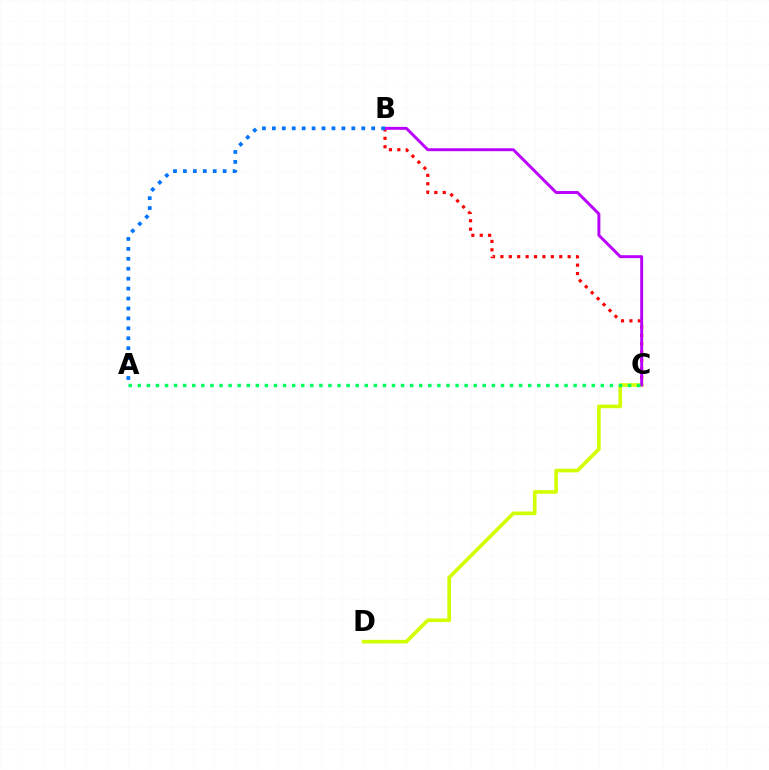{('C', 'D'): [{'color': '#d1ff00', 'line_style': 'solid', 'thickness': 2.62}], ('B', 'C'): [{'color': '#ff0000', 'line_style': 'dotted', 'thickness': 2.28}, {'color': '#b900ff', 'line_style': 'solid', 'thickness': 2.11}], ('A', 'C'): [{'color': '#00ff5c', 'line_style': 'dotted', 'thickness': 2.47}], ('A', 'B'): [{'color': '#0074ff', 'line_style': 'dotted', 'thickness': 2.7}]}